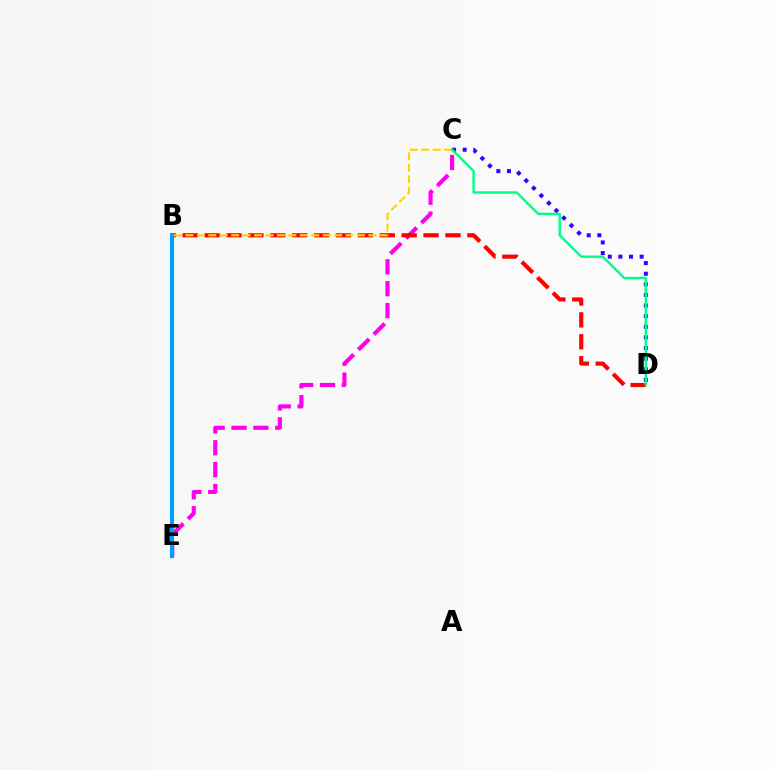{('B', 'E'): [{'color': '#4fff00', 'line_style': 'dotted', 'thickness': 2.38}, {'color': '#009eff', 'line_style': 'solid', 'thickness': 2.93}], ('C', 'E'): [{'color': '#ff00ed', 'line_style': 'dashed', 'thickness': 2.97}], ('C', 'D'): [{'color': '#3700ff', 'line_style': 'dotted', 'thickness': 2.88}, {'color': '#00ff86', 'line_style': 'solid', 'thickness': 1.74}], ('B', 'D'): [{'color': '#ff0000', 'line_style': 'dashed', 'thickness': 2.97}], ('B', 'C'): [{'color': '#ffd500', 'line_style': 'dashed', 'thickness': 1.55}]}